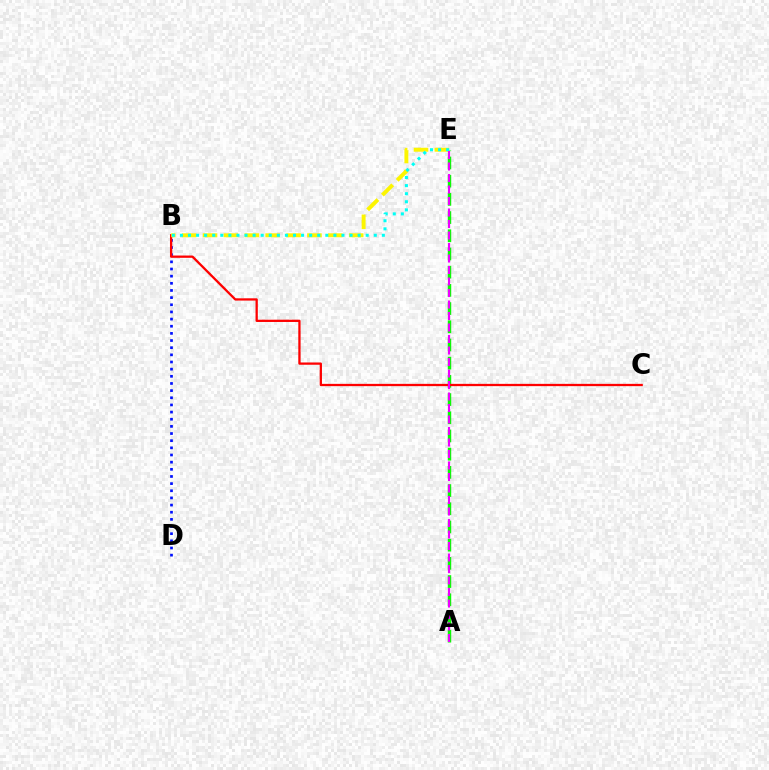{('A', 'E'): [{'color': '#08ff00', 'line_style': 'dashed', 'thickness': 2.47}, {'color': '#ee00ff', 'line_style': 'dashed', 'thickness': 1.56}], ('B', 'D'): [{'color': '#0010ff', 'line_style': 'dotted', 'thickness': 1.94}], ('B', 'C'): [{'color': '#ff0000', 'line_style': 'solid', 'thickness': 1.64}], ('B', 'E'): [{'color': '#fcf500', 'line_style': 'dashed', 'thickness': 2.84}, {'color': '#00fff6', 'line_style': 'dotted', 'thickness': 2.19}]}